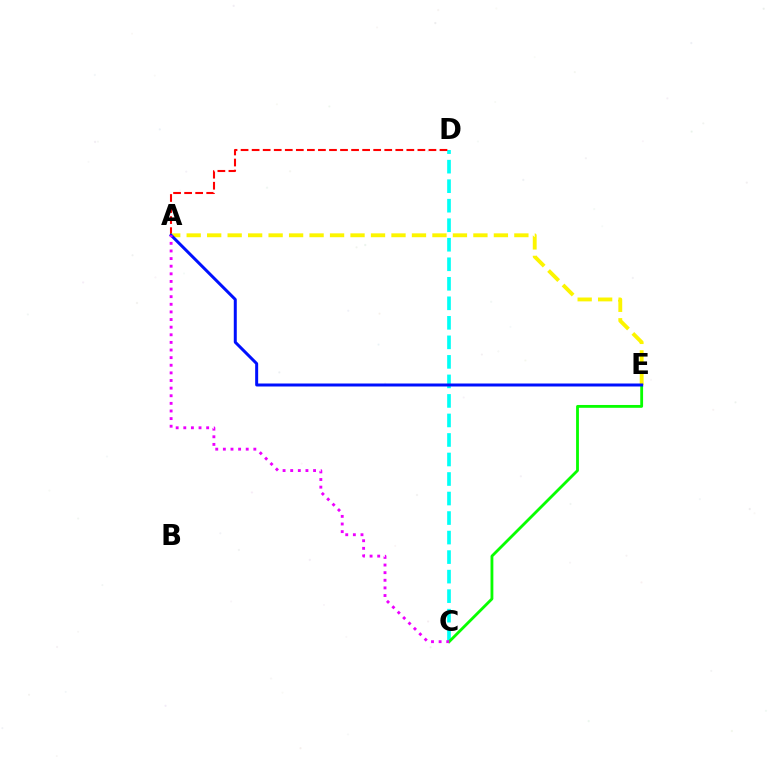{('C', 'D'): [{'color': '#00fff6', 'line_style': 'dashed', 'thickness': 2.65}], ('A', 'D'): [{'color': '#ff0000', 'line_style': 'dashed', 'thickness': 1.5}], ('C', 'E'): [{'color': '#08ff00', 'line_style': 'solid', 'thickness': 2.03}], ('A', 'E'): [{'color': '#fcf500', 'line_style': 'dashed', 'thickness': 2.78}, {'color': '#0010ff', 'line_style': 'solid', 'thickness': 2.15}], ('A', 'C'): [{'color': '#ee00ff', 'line_style': 'dotted', 'thickness': 2.07}]}